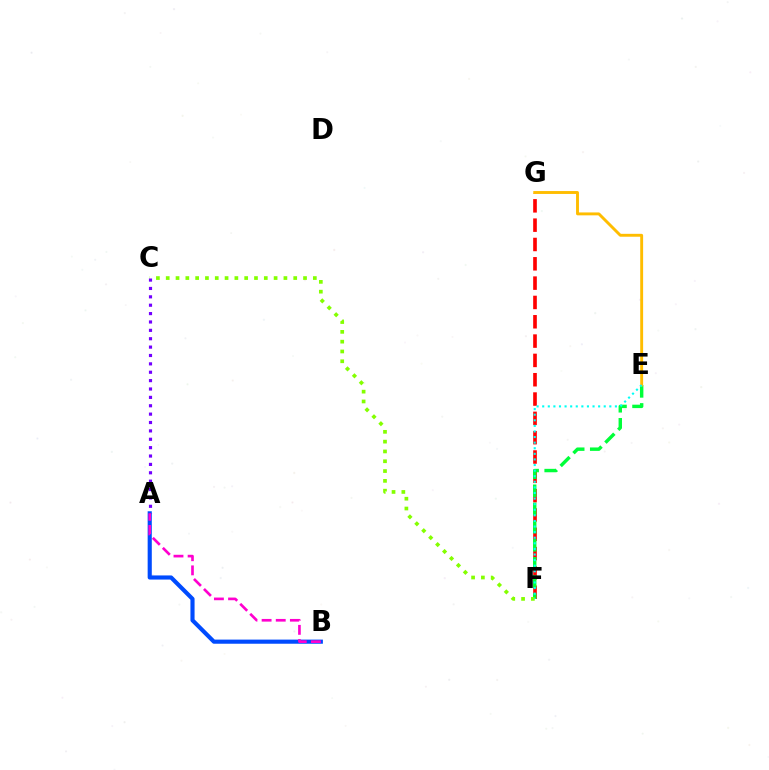{('F', 'G'): [{'color': '#ff0000', 'line_style': 'dashed', 'thickness': 2.62}], ('E', 'F'): [{'color': '#00ff39', 'line_style': 'dashed', 'thickness': 2.46}, {'color': '#00fff6', 'line_style': 'dotted', 'thickness': 1.52}], ('C', 'F'): [{'color': '#84ff00', 'line_style': 'dotted', 'thickness': 2.66}], ('A', 'B'): [{'color': '#004bff', 'line_style': 'solid', 'thickness': 2.98}, {'color': '#ff00cf', 'line_style': 'dashed', 'thickness': 1.92}], ('E', 'G'): [{'color': '#ffbd00', 'line_style': 'solid', 'thickness': 2.09}], ('A', 'C'): [{'color': '#7200ff', 'line_style': 'dotted', 'thickness': 2.28}]}